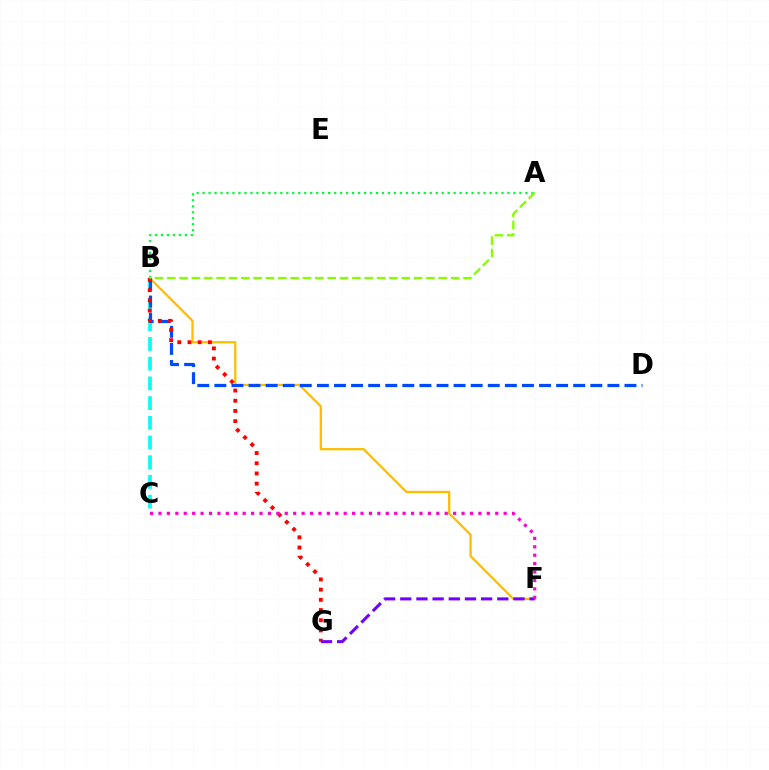{('A', 'B'): [{'color': '#00ff39', 'line_style': 'dotted', 'thickness': 1.62}, {'color': '#84ff00', 'line_style': 'dashed', 'thickness': 1.68}], ('B', 'F'): [{'color': '#ffbd00', 'line_style': 'solid', 'thickness': 1.63}], ('B', 'C'): [{'color': '#00fff6', 'line_style': 'dashed', 'thickness': 2.68}], ('B', 'D'): [{'color': '#004bff', 'line_style': 'dashed', 'thickness': 2.32}], ('B', 'G'): [{'color': '#ff0000', 'line_style': 'dotted', 'thickness': 2.77}], ('F', 'G'): [{'color': '#7200ff', 'line_style': 'dashed', 'thickness': 2.2}], ('C', 'F'): [{'color': '#ff00cf', 'line_style': 'dotted', 'thickness': 2.29}]}